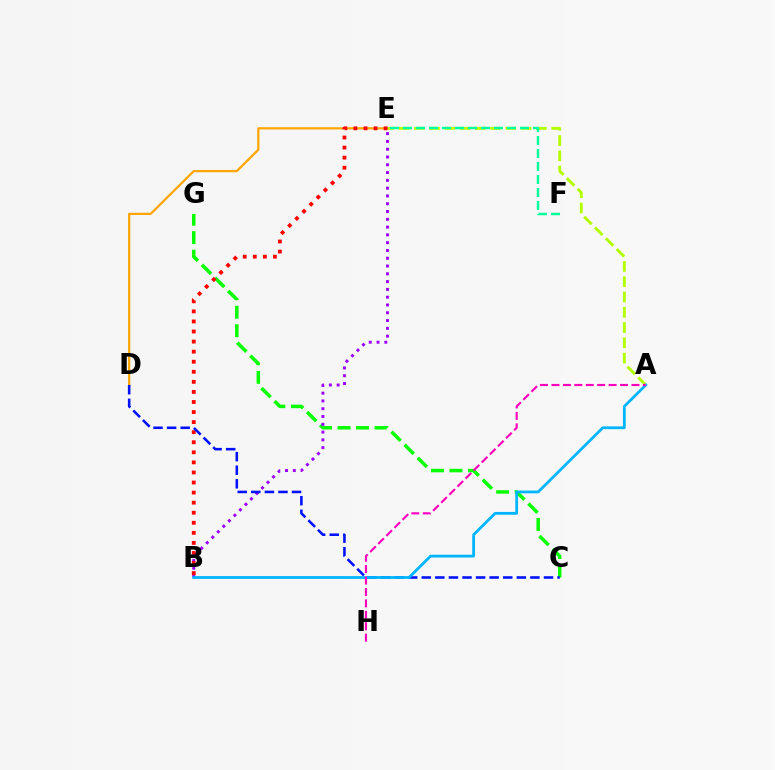{('D', 'E'): [{'color': '#ffa500', 'line_style': 'solid', 'thickness': 1.61}], ('A', 'E'): [{'color': '#b3ff00', 'line_style': 'dashed', 'thickness': 2.07}], ('E', 'F'): [{'color': '#00ff9d', 'line_style': 'dashed', 'thickness': 1.77}], ('C', 'G'): [{'color': '#08ff00', 'line_style': 'dashed', 'thickness': 2.51}], ('B', 'E'): [{'color': '#9b00ff', 'line_style': 'dotted', 'thickness': 2.12}, {'color': '#ff0000', 'line_style': 'dotted', 'thickness': 2.73}], ('C', 'D'): [{'color': '#0010ff', 'line_style': 'dashed', 'thickness': 1.84}], ('A', 'B'): [{'color': '#00b5ff', 'line_style': 'solid', 'thickness': 2.0}], ('A', 'H'): [{'color': '#ff00bd', 'line_style': 'dashed', 'thickness': 1.55}]}